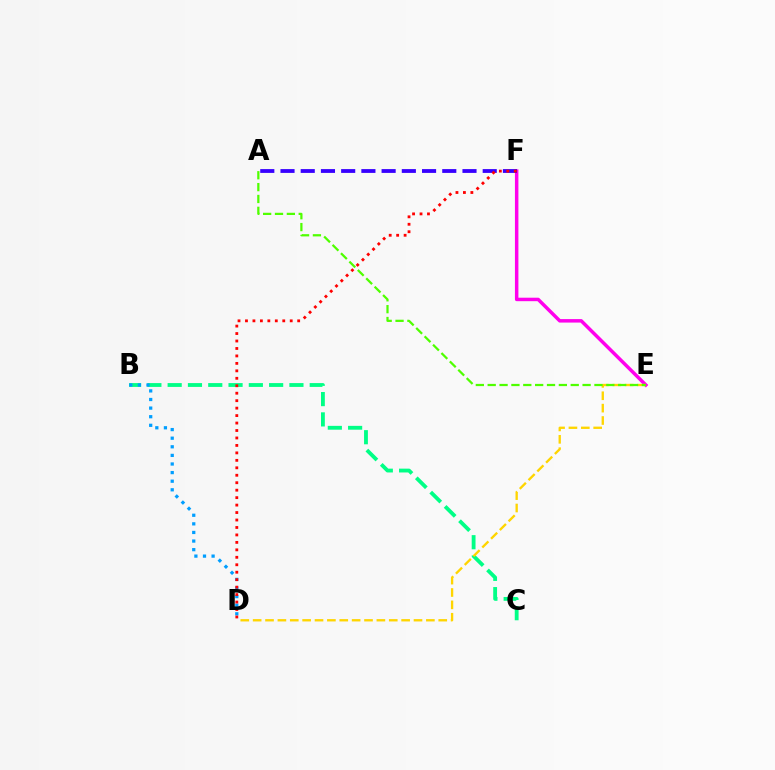{('E', 'F'): [{'color': '#ff00ed', 'line_style': 'solid', 'thickness': 2.5}], ('B', 'C'): [{'color': '#00ff86', 'line_style': 'dashed', 'thickness': 2.76}], ('A', 'F'): [{'color': '#3700ff', 'line_style': 'dashed', 'thickness': 2.75}], ('D', 'E'): [{'color': '#ffd500', 'line_style': 'dashed', 'thickness': 1.68}], ('B', 'D'): [{'color': '#009eff', 'line_style': 'dotted', 'thickness': 2.34}], ('A', 'E'): [{'color': '#4fff00', 'line_style': 'dashed', 'thickness': 1.61}], ('D', 'F'): [{'color': '#ff0000', 'line_style': 'dotted', 'thickness': 2.03}]}